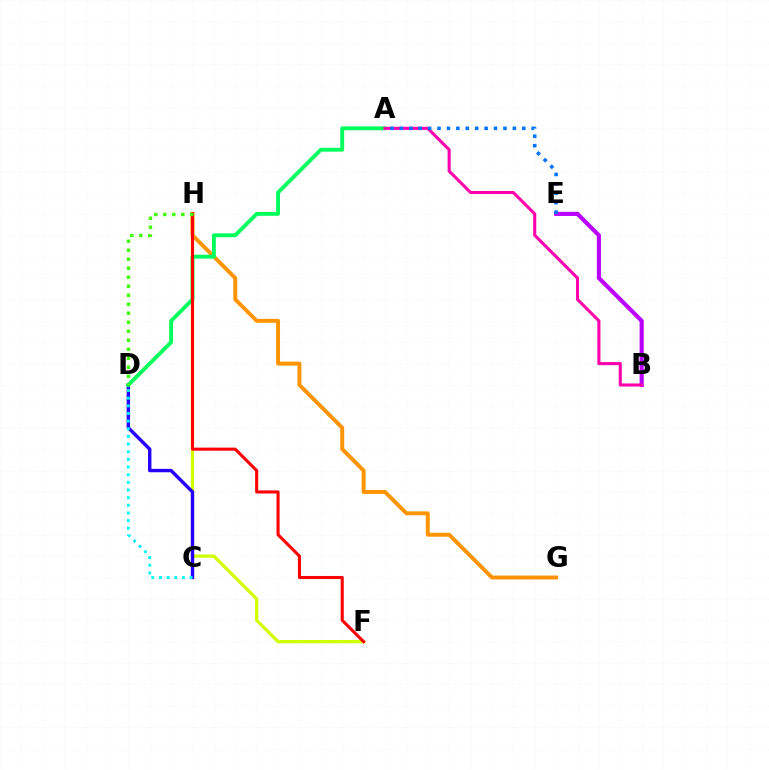{('F', 'H'): [{'color': '#d1ff00', 'line_style': 'solid', 'thickness': 2.31}, {'color': '#ff0000', 'line_style': 'solid', 'thickness': 2.21}], ('B', 'E'): [{'color': '#b900ff', 'line_style': 'solid', 'thickness': 2.97}], ('C', 'D'): [{'color': '#2500ff', 'line_style': 'solid', 'thickness': 2.45}, {'color': '#00fff6', 'line_style': 'dotted', 'thickness': 2.08}], ('G', 'H'): [{'color': '#ff9400', 'line_style': 'solid', 'thickness': 2.83}], ('A', 'D'): [{'color': '#00ff5c', 'line_style': 'solid', 'thickness': 2.78}], ('A', 'B'): [{'color': '#ff00ac', 'line_style': 'solid', 'thickness': 2.21}], ('A', 'E'): [{'color': '#0074ff', 'line_style': 'dotted', 'thickness': 2.56}], ('D', 'H'): [{'color': '#3dff00', 'line_style': 'dotted', 'thickness': 2.45}]}